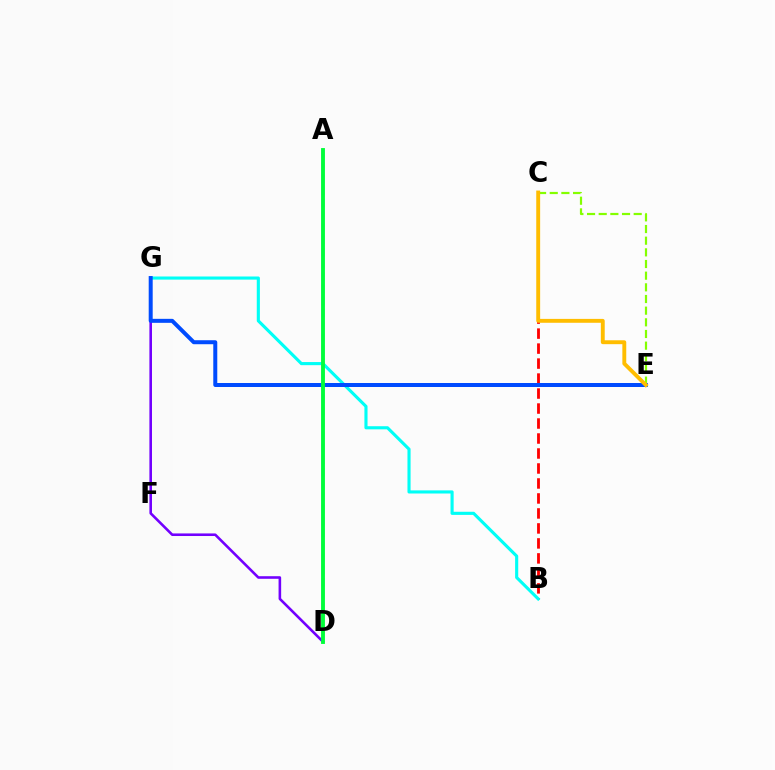{('A', 'D'): [{'color': '#ff00cf', 'line_style': 'dashed', 'thickness': 1.66}, {'color': '#00ff39', 'line_style': 'solid', 'thickness': 2.78}], ('C', 'E'): [{'color': '#84ff00', 'line_style': 'dashed', 'thickness': 1.58}, {'color': '#ffbd00', 'line_style': 'solid', 'thickness': 2.8}], ('D', 'G'): [{'color': '#7200ff', 'line_style': 'solid', 'thickness': 1.86}], ('B', 'C'): [{'color': '#ff0000', 'line_style': 'dashed', 'thickness': 2.04}], ('B', 'G'): [{'color': '#00fff6', 'line_style': 'solid', 'thickness': 2.24}], ('E', 'G'): [{'color': '#004bff', 'line_style': 'solid', 'thickness': 2.87}]}